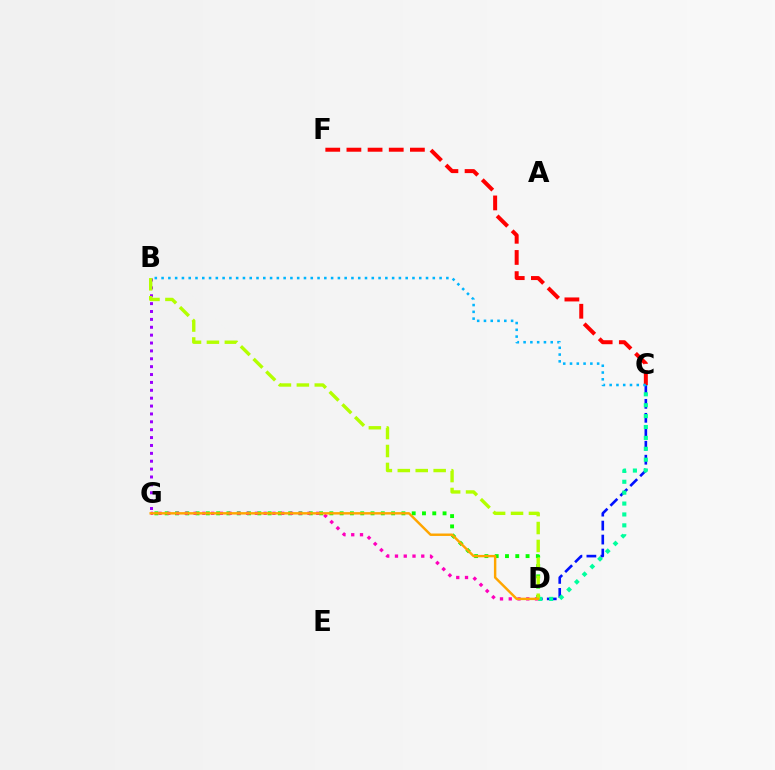{('B', 'G'): [{'color': '#9b00ff', 'line_style': 'dotted', 'thickness': 2.14}], ('C', 'D'): [{'color': '#0010ff', 'line_style': 'dashed', 'thickness': 1.9}, {'color': '#00ff9d', 'line_style': 'dotted', 'thickness': 2.96}], ('D', 'G'): [{'color': '#08ff00', 'line_style': 'dotted', 'thickness': 2.8}, {'color': '#ff00bd', 'line_style': 'dotted', 'thickness': 2.38}, {'color': '#ffa500', 'line_style': 'solid', 'thickness': 1.75}], ('C', 'F'): [{'color': '#ff0000', 'line_style': 'dashed', 'thickness': 2.87}], ('B', 'D'): [{'color': '#b3ff00', 'line_style': 'dashed', 'thickness': 2.44}], ('B', 'C'): [{'color': '#00b5ff', 'line_style': 'dotted', 'thickness': 1.84}]}